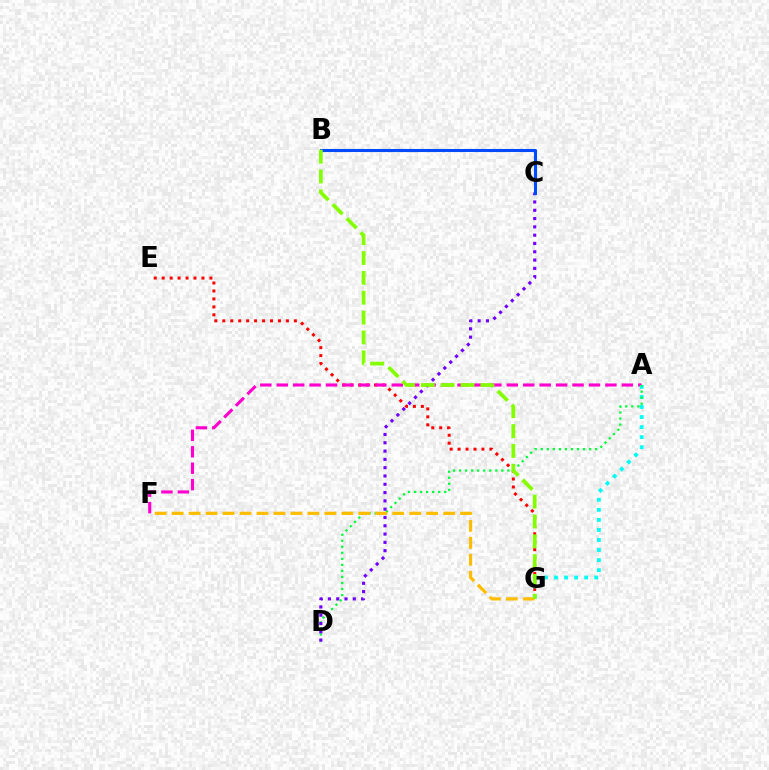{('E', 'G'): [{'color': '#ff0000', 'line_style': 'dotted', 'thickness': 2.16}], ('A', 'F'): [{'color': '#ff00cf', 'line_style': 'dashed', 'thickness': 2.23}], ('A', 'G'): [{'color': '#00fff6', 'line_style': 'dotted', 'thickness': 2.73}], ('A', 'D'): [{'color': '#00ff39', 'line_style': 'dotted', 'thickness': 1.64}], ('C', 'D'): [{'color': '#7200ff', 'line_style': 'dotted', 'thickness': 2.25}], ('F', 'G'): [{'color': '#ffbd00', 'line_style': 'dashed', 'thickness': 2.31}], ('B', 'C'): [{'color': '#004bff', 'line_style': 'solid', 'thickness': 2.22}], ('B', 'G'): [{'color': '#84ff00', 'line_style': 'dashed', 'thickness': 2.7}]}